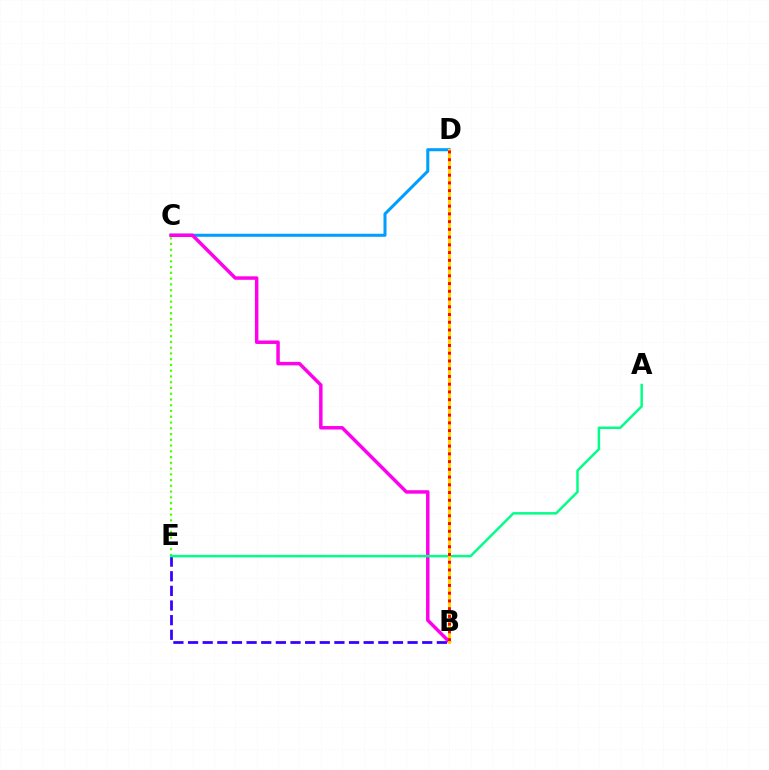{('B', 'E'): [{'color': '#3700ff', 'line_style': 'dashed', 'thickness': 1.99}], ('C', 'D'): [{'color': '#009eff', 'line_style': 'solid', 'thickness': 2.19}], ('B', 'C'): [{'color': '#ff00ed', 'line_style': 'solid', 'thickness': 2.5}], ('C', 'E'): [{'color': '#4fff00', 'line_style': 'dotted', 'thickness': 1.56}], ('A', 'E'): [{'color': '#00ff86', 'line_style': 'solid', 'thickness': 1.78}], ('B', 'D'): [{'color': '#ffd500', 'line_style': 'solid', 'thickness': 2.16}, {'color': '#ff0000', 'line_style': 'dotted', 'thickness': 2.1}]}